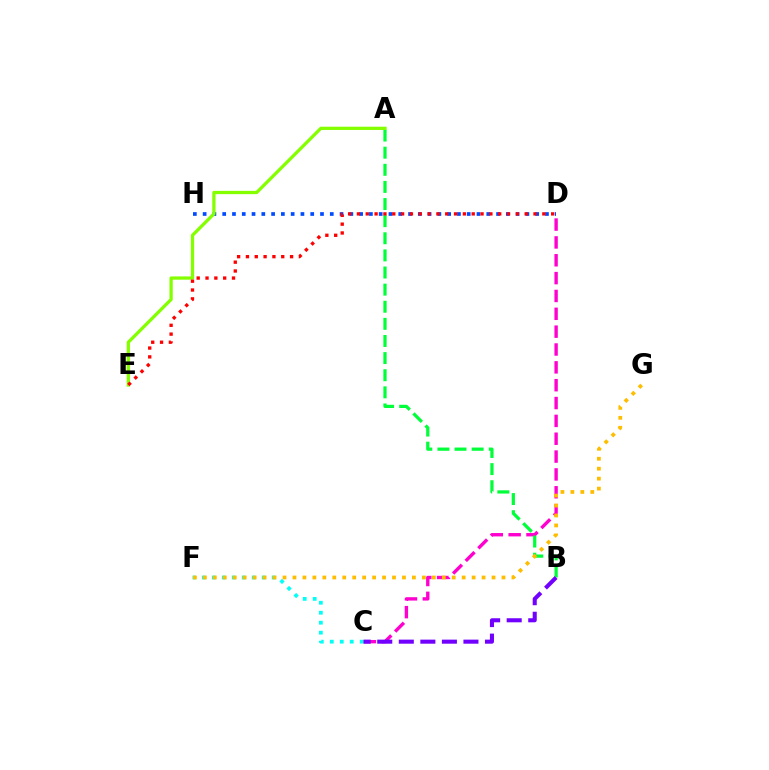{('C', 'F'): [{'color': '#00fff6', 'line_style': 'dotted', 'thickness': 2.71}], ('C', 'D'): [{'color': '#ff00cf', 'line_style': 'dashed', 'thickness': 2.42}], ('D', 'H'): [{'color': '#004bff', 'line_style': 'dotted', 'thickness': 2.66}], ('A', 'B'): [{'color': '#00ff39', 'line_style': 'dashed', 'thickness': 2.33}], ('A', 'E'): [{'color': '#84ff00', 'line_style': 'solid', 'thickness': 2.35}], ('B', 'C'): [{'color': '#7200ff', 'line_style': 'dashed', 'thickness': 2.93}], ('D', 'E'): [{'color': '#ff0000', 'line_style': 'dotted', 'thickness': 2.4}], ('F', 'G'): [{'color': '#ffbd00', 'line_style': 'dotted', 'thickness': 2.7}]}